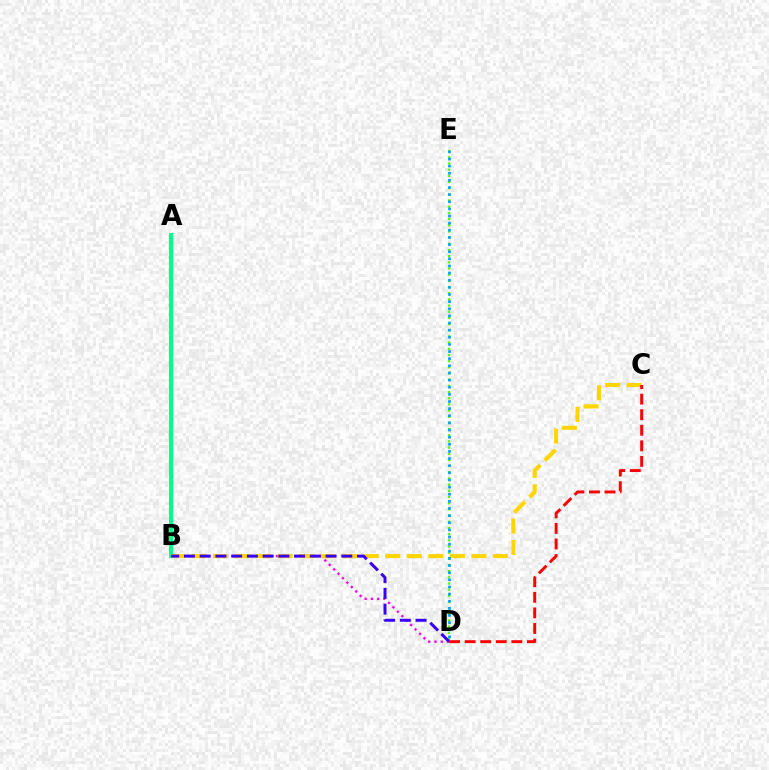{('D', 'E'): [{'color': '#4fff00', 'line_style': 'dotted', 'thickness': 1.68}, {'color': '#009eff', 'line_style': 'dotted', 'thickness': 1.94}], ('B', 'D'): [{'color': '#ff00ed', 'line_style': 'dotted', 'thickness': 1.7}, {'color': '#3700ff', 'line_style': 'dashed', 'thickness': 2.14}], ('A', 'B'): [{'color': '#00ff86', 'line_style': 'solid', 'thickness': 2.93}], ('B', 'C'): [{'color': '#ffd500', 'line_style': 'dashed', 'thickness': 2.92}], ('C', 'D'): [{'color': '#ff0000', 'line_style': 'dashed', 'thickness': 2.11}]}